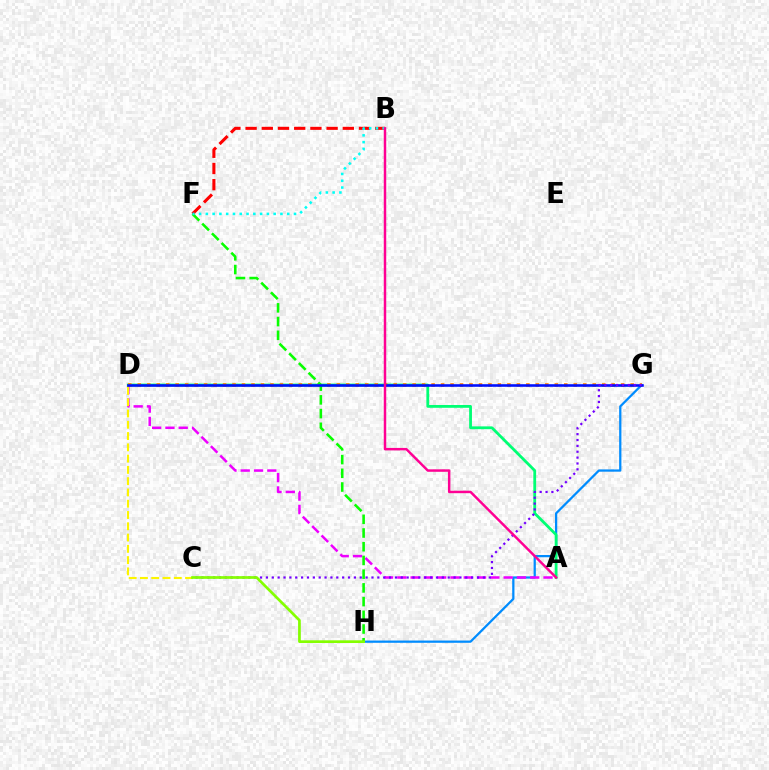{('G', 'H'): [{'color': '#008cff', 'line_style': 'solid', 'thickness': 1.62}], ('A', 'D'): [{'color': '#ee00ff', 'line_style': 'dashed', 'thickness': 1.81}, {'color': '#00ff74', 'line_style': 'solid', 'thickness': 2.01}], ('B', 'F'): [{'color': '#ff0000', 'line_style': 'dashed', 'thickness': 2.2}, {'color': '#00fff6', 'line_style': 'dotted', 'thickness': 1.84}], ('C', 'D'): [{'color': '#fcf500', 'line_style': 'dashed', 'thickness': 1.53}], ('D', 'G'): [{'color': '#ff7c00', 'line_style': 'dotted', 'thickness': 2.58}, {'color': '#0010ff', 'line_style': 'solid', 'thickness': 1.87}], ('F', 'H'): [{'color': '#08ff00', 'line_style': 'dashed', 'thickness': 1.86}], ('C', 'G'): [{'color': '#7200ff', 'line_style': 'dotted', 'thickness': 1.59}], ('A', 'B'): [{'color': '#ff0094', 'line_style': 'solid', 'thickness': 1.78}], ('C', 'H'): [{'color': '#84ff00', 'line_style': 'solid', 'thickness': 1.95}]}